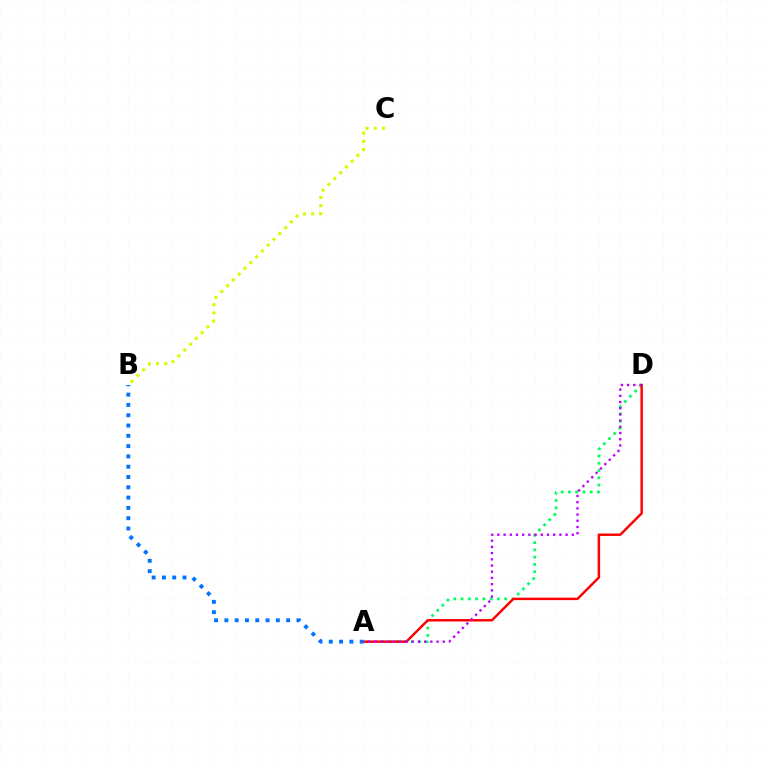{('B', 'C'): [{'color': '#d1ff00', 'line_style': 'dotted', 'thickness': 2.23}], ('A', 'D'): [{'color': '#00ff5c', 'line_style': 'dotted', 'thickness': 1.98}, {'color': '#ff0000', 'line_style': 'solid', 'thickness': 1.76}, {'color': '#b900ff', 'line_style': 'dotted', 'thickness': 1.69}], ('A', 'B'): [{'color': '#0074ff', 'line_style': 'dotted', 'thickness': 2.8}]}